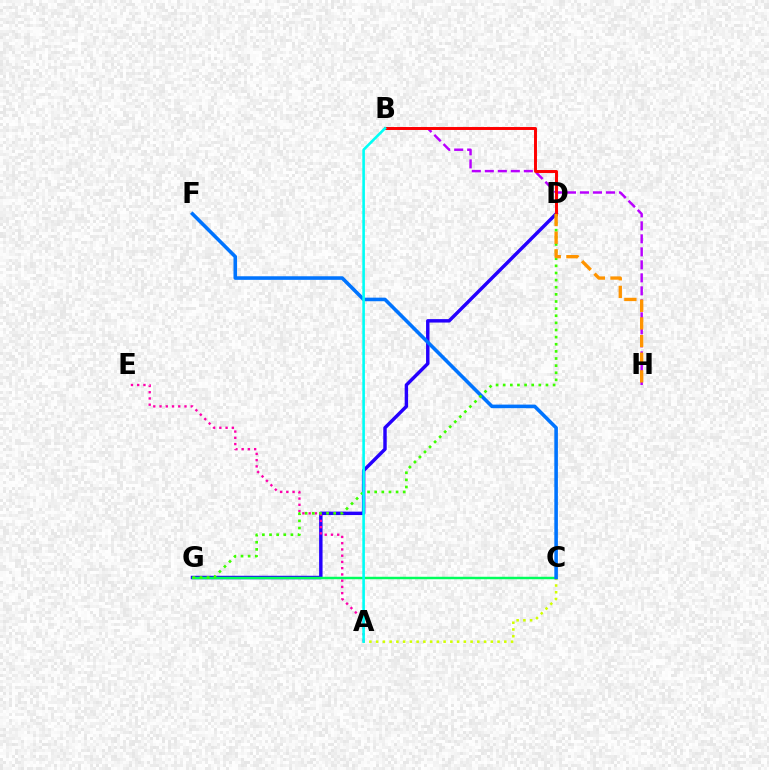{('D', 'G'): [{'color': '#2500ff', 'line_style': 'solid', 'thickness': 2.47}, {'color': '#3dff00', 'line_style': 'dotted', 'thickness': 1.94}], ('C', 'G'): [{'color': '#00ff5c', 'line_style': 'solid', 'thickness': 1.76}], ('A', 'C'): [{'color': '#d1ff00', 'line_style': 'dotted', 'thickness': 1.83}], ('B', 'H'): [{'color': '#b900ff', 'line_style': 'dashed', 'thickness': 1.77}], ('A', 'E'): [{'color': '#ff00ac', 'line_style': 'dotted', 'thickness': 1.7}], ('C', 'F'): [{'color': '#0074ff', 'line_style': 'solid', 'thickness': 2.58}], ('B', 'D'): [{'color': '#ff0000', 'line_style': 'solid', 'thickness': 2.13}], ('A', 'B'): [{'color': '#00fff6', 'line_style': 'solid', 'thickness': 1.87}], ('D', 'H'): [{'color': '#ff9400', 'line_style': 'dashed', 'thickness': 2.4}]}